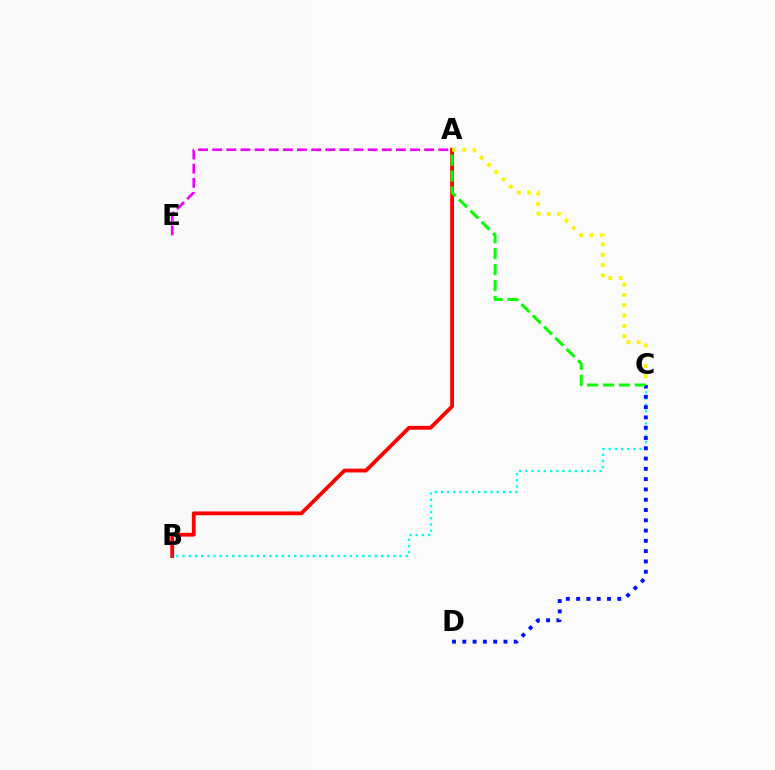{('A', 'E'): [{'color': '#ee00ff', 'line_style': 'dashed', 'thickness': 1.92}], ('A', 'B'): [{'color': '#ff0000', 'line_style': 'solid', 'thickness': 2.74}], ('B', 'C'): [{'color': '#00fff6', 'line_style': 'dotted', 'thickness': 1.68}], ('C', 'D'): [{'color': '#0010ff', 'line_style': 'dotted', 'thickness': 2.8}], ('A', 'C'): [{'color': '#fcf500', 'line_style': 'dotted', 'thickness': 2.8}, {'color': '#08ff00', 'line_style': 'dashed', 'thickness': 2.16}]}